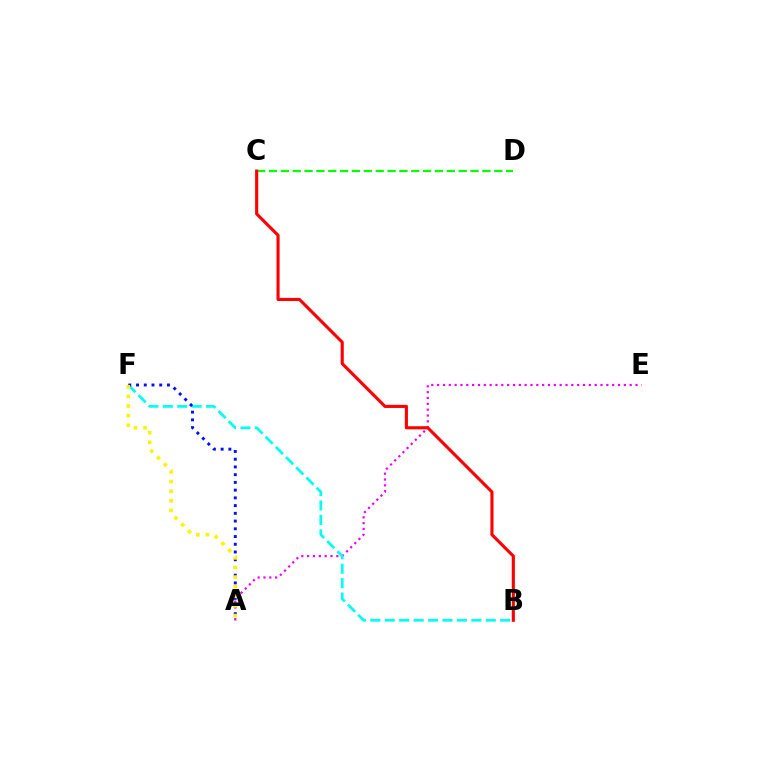{('A', 'E'): [{'color': '#ee00ff', 'line_style': 'dotted', 'thickness': 1.59}], ('C', 'D'): [{'color': '#08ff00', 'line_style': 'dashed', 'thickness': 1.61}], ('B', 'F'): [{'color': '#00fff6', 'line_style': 'dashed', 'thickness': 1.96}], ('A', 'F'): [{'color': '#0010ff', 'line_style': 'dotted', 'thickness': 2.1}, {'color': '#fcf500', 'line_style': 'dotted', 'thickness': 2.61}], ('B', 'C'): [{'color': '#ff0000', 'line_style': 'solid', 'thickness': 2.24}]}